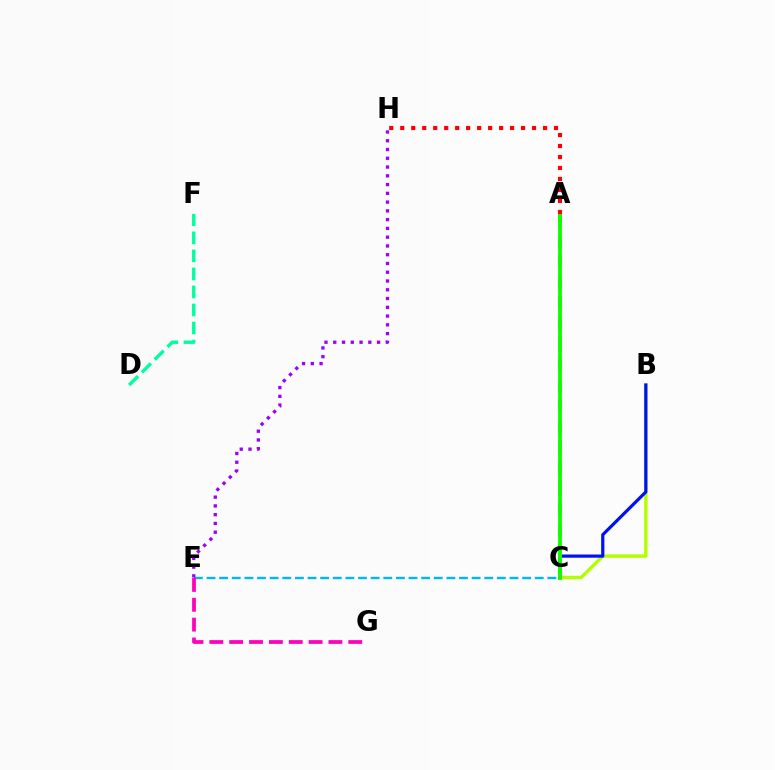{('B', 'C'): [{'color': '#b3ff00', 'line_style': 'solid', 'thickness': 2.46}, {'color': '#0010ff', 'line_style': 'solid', 'thickness': 2.3}], ('C', 'E'): [{'color': '#00b5ff', 'line_style': 'dashed', 'thickness': 1.71}], ('A', 'C'): [{'color': '#ffa500', 'line_style': 'dashed', 'thickness': 2.8}, {'color': '#08ff00', 'line_style': 'solid', 'thickness': 2.7}], ('D', 'F'): [{'color': '#00ff9d', 'line_style': 'dashed', 'thickness': 2.45}], ('A', 'H'): [{'color': '#ff0000', 'line_style': 'dotted', 'thickness': 2.98}], ('E', 'H'): [{'color': '#9b00ff', 'line_style': 'dotted', 'thickness': 2.38}], ('E', 'G'): [{'color': '#ff00bd', 'line_style': 'dashed', 'thickness': 2.7}]}